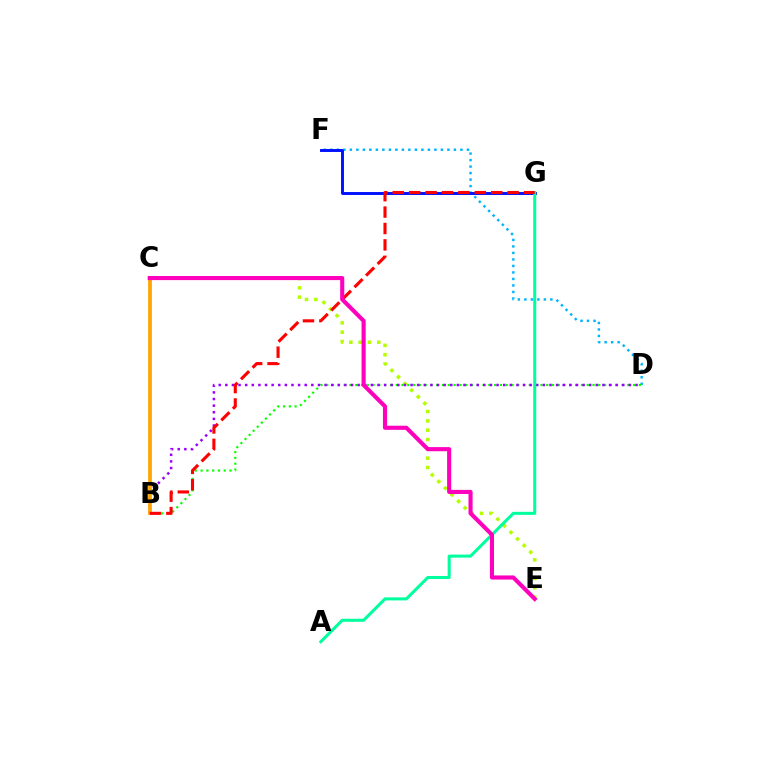{('C', 'E'): [{'color': '#b3ff00', 'line_style': 'dotted', 'thickness': 2.53}, {'color': '#ff00bd', 'line_style': 'solid', 'thickness': 2.96}], ('D', 'F'): [{'color': '#00b5ff', 'line_style': 'dotted', 'thickness': 1.77}], ('F', 'G'): [{'color': '#0010ff', 'line_style': 'solid', 'thickness': 2.11}], ('B', 'D'): [{'color': '#08ff00', 'line_style': 'dotted', 'thickness': 1.57}, {'color': '#9b00ff', 'line_style': 'dotted', 'thickness': 1.8}], ('A', 'G'): [{'color': '#00ff9d', 'line_style': 'solid', 'thickness': 2.19}], ('B', 'C'): [{'color': '#ffa500', 'line_style': 'solid', 'thickness': 2.69}], ('B', 'G'): [{'color': '#ff0000', 'line_style': 'dashed', 'thickness': 2.23}]}